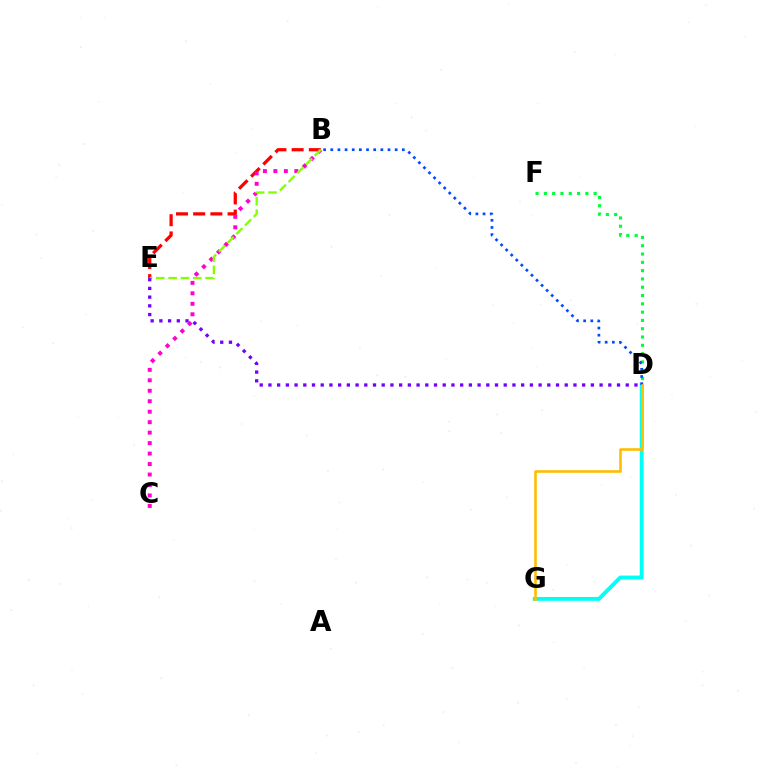{('D', 'G'): [{'color': '#00fff6', 'line_style': 'solid', 'thickness': 2.78}, {'color': '#ffbd00', 'line_style': 'solid', 'thickness': 1.87}], ('B', 'E'): [{'color': '#ff0000', 'line_style': 'dashed', 'thickness': 2.34}, {'color': '#84ff00', 'line_style': 'dashed', 'thickness': 1.68}], ('D', 'F'): [{'color': '#00ff39', 'line_style': 'dotted', 'thickness': 2.25}], ('B', 'C'): [{'color': '#ff00cf', 'line_style': 'dotted', 'thickness': 2.84}], ('B', 'D'): [{'color': '#004bff', 'line_style': 'dotted', 'thickness': 1.94}], ('D', 'E'): [{'color': '#7200ff', 'line_style': 'dotted', 'thickness': 2.37}]}